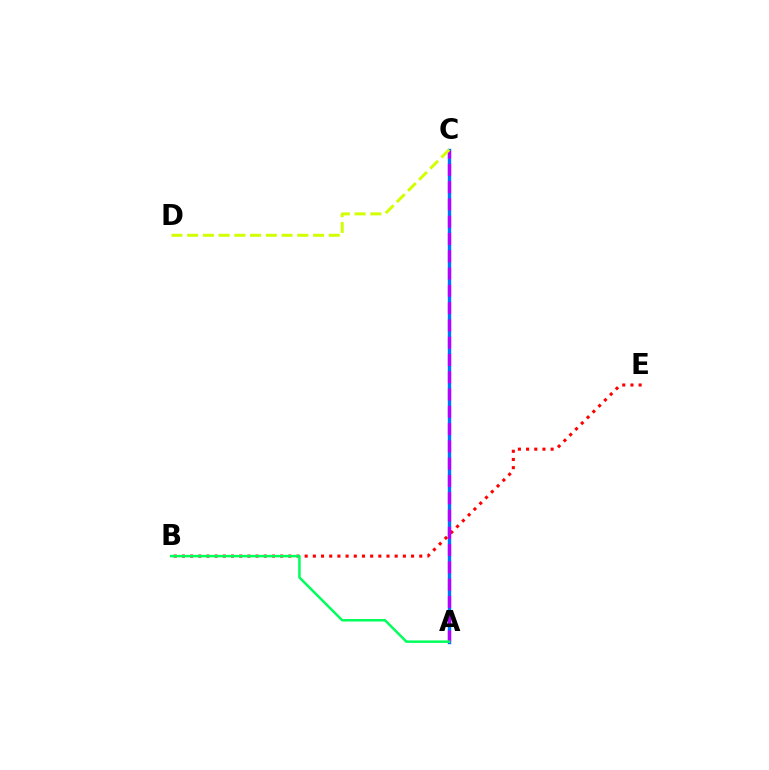{('A', 'C'): [{'color': '#0074ff', 'line_style': 'solid', 'thickness': 2.44}, {'color': '#b900ff', 'line_style': 'dashed', 'thickness': 2.35}], ('B', 'E'): [{'color': '#ff0000', 'line_style': 'dotted', 'thickness': 2.22}], ('C', 'D'): [{'color': '#d1ff00', 'line_style': 'dashed', 'thickness': 2.14}], ('A', 'B'): [{'color': '#00ff5c', 'line_style': 'solid', 'thickness': 1.79}]}